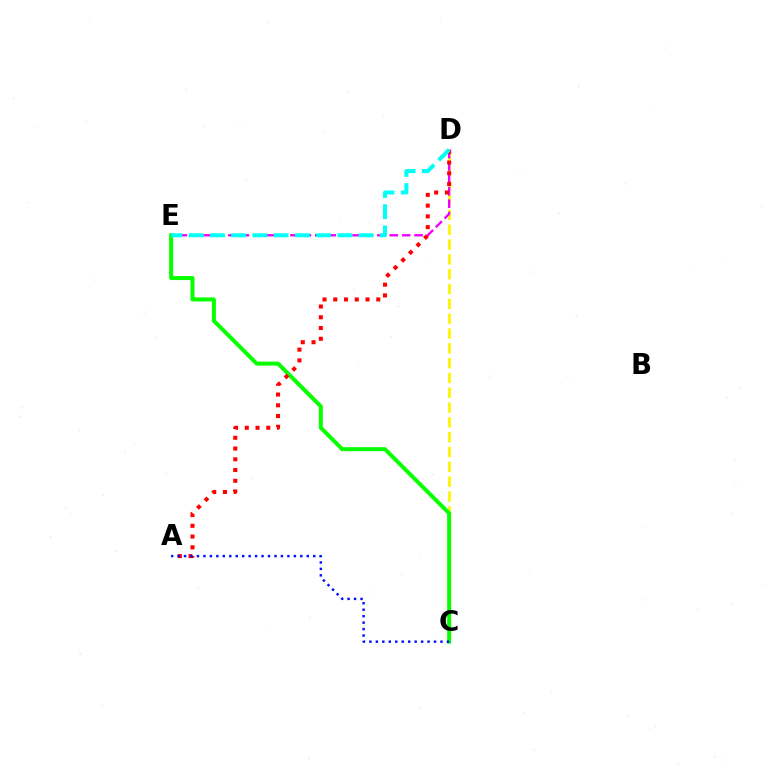{('C', 'D'): [{'color': '#fcf500', 'line_style': 'dashed', 'thickness': 2.01}], ('C', 'E'): [{'color': '#08ff00', 'line_style': 'solid', 'thickness': 2.88}], ('D', 'E'): [{'color': '#ee00ff', 'line_style': 'dashed', 'thickness': 1.69}, {'color': '#00fff6', 'line_style': 'dashed', 'thickness': 2.89}], ('A', 'D'): [{'color': '#ff0000', 'line_style': 'dotted', 'thickness': 2.92}], ('A', 'C'): [{'color': '#0010ff', 'line_style': 'dotted', 'thickness': 1.76}]}